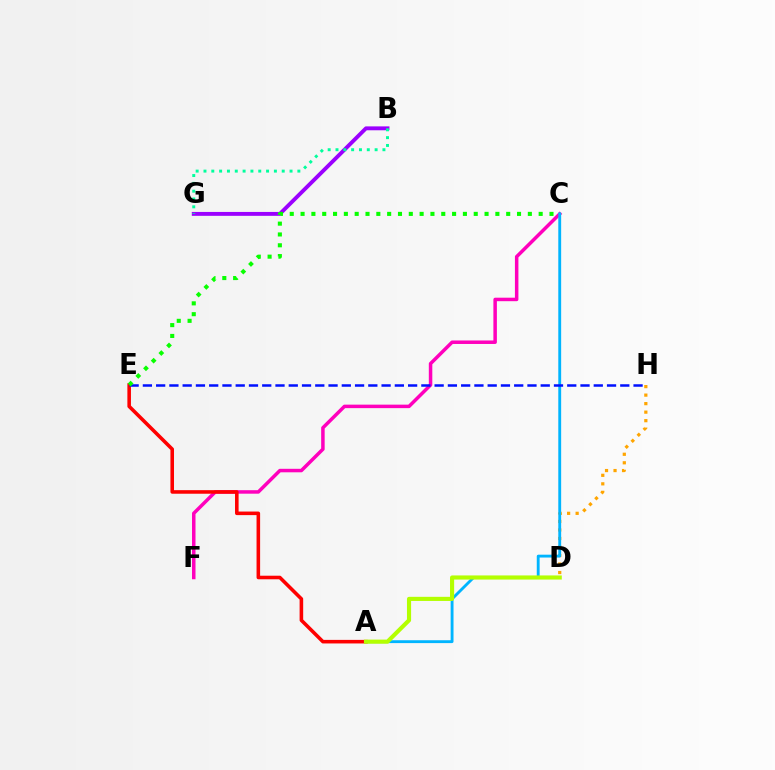{('C', 'F'): [{'color': '#ff00bd', 'line_style': 'solid', 'thickness': 2.52}], ('D', 'H'): [{'color': '#ffa500', 'line_style': 'dotted', 'thickness': 2.31}], ('B', 'G'): [{'color': '#9b00ff', 'line_style': 'solid', 'thickness': 2.8}, {'color': '#00ff9d', 'line_style': 'dotted', 'thickness': 2.13}], ('A', 'C'): [{'color': '#00b5ff', 'line_style': 'solid', 'thickness': 2.06}], ('A', 'E'): [{'color': '#ff0000', 'line_style': 'solid', 'thickness': 2.57}], ('E', 'H'): [{'color': '#0010ff', 'line_style': 'dashed', 'thickness': 1.8}], ('C', 'E'): [{'color': '#08ff00', 'line_style': 'dotted', 'thickness': 2.94}], ('A', 'D'): [{'color': '#b3ff00', 'line_style': 'solid', 'thickness': 2.97}]}